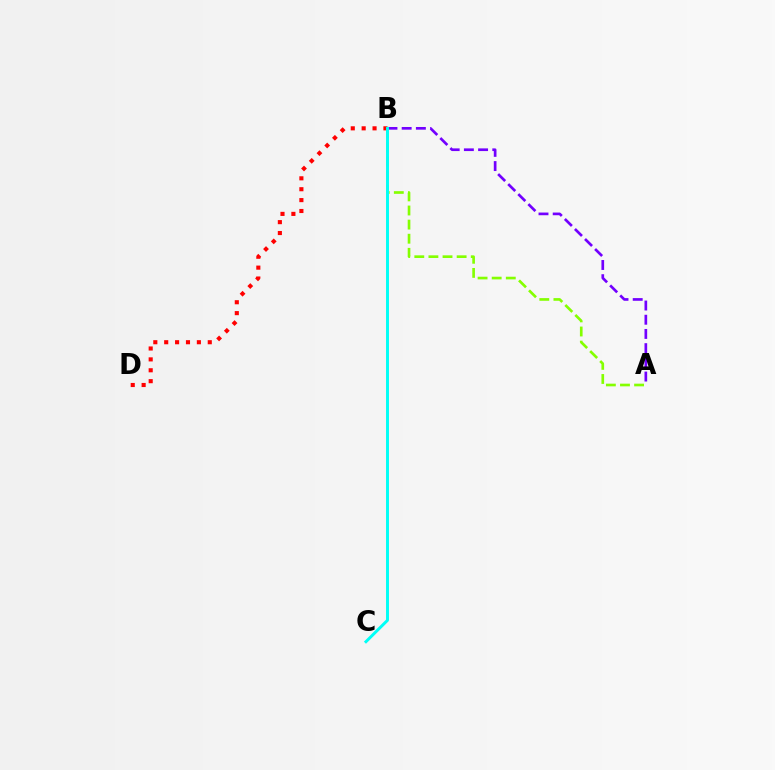{('A', 'B'): [{'color': '#84ff00', 'line_style': 'dashed', 'thickness': 1.92}, {'color': '#7200ff', 'line_style': 'dashed', 'thickness': 1.93}], ('B', 'D'): [{'color': '#ff0000', 'line_style': 'dotted', 'thickness': 2.96}], ('B', 'C'): [{'color': '#00fff6', 'line_style': 'solid', 'thickness': 2.12}]}